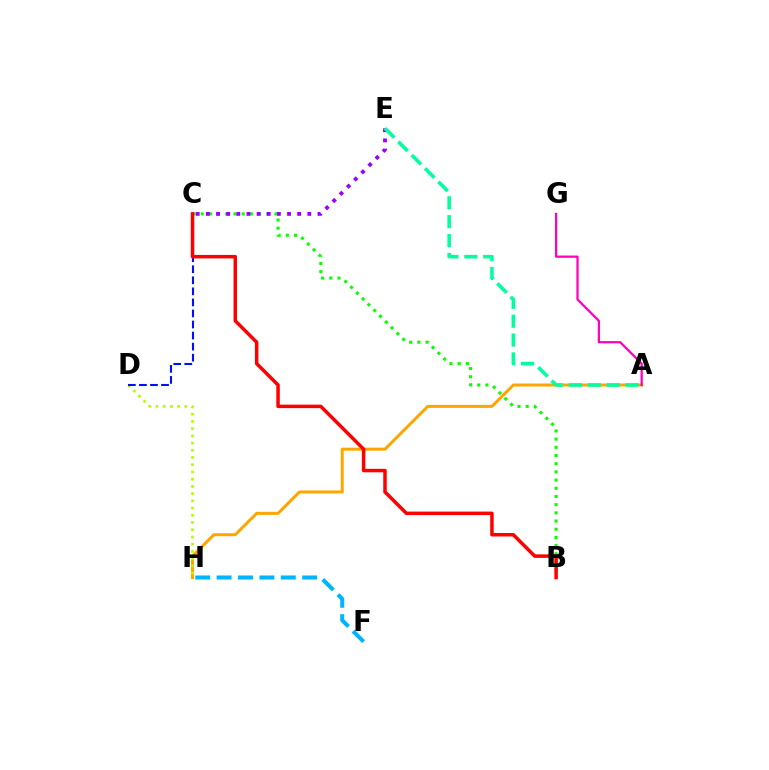{('A', 'H'): [{'color': '#ffa500', 'line_style': 'solid', 'thickness': 2.15}], ('B', 'C'): [{'color': '#08ff00', 'line_style': 'dotted', 'thickness': 2.23}, {'color': '#ff0000', 'line_style': 'solid', 'thickness': 2.51}], ('D', 'H'): [{'color': '#b3ff00', 'line_style': 'dotted', 'thickness': 1.96}], ('F', 'H'): [{'color': '#00b5ff', 'line_style': 'dashed', 'thickness': 2.91}], ('C', 'D'): [{'color': '#0010ff', 'line_style': 'dashed', 'thickness': 1.5}], ('C', 'E'): [{'color': '#9b00ff', 'line_style': 'dotted', 'thickness': 2.76}], ('A', 'E'): [{'color': '#00ff9d', 'line_style': 'dashed', 'thickness': 2.57}], ('A', 'G'): [{'color': '#ff00bd', 'line_style': 'solid', 'thickness': 1.62}]}